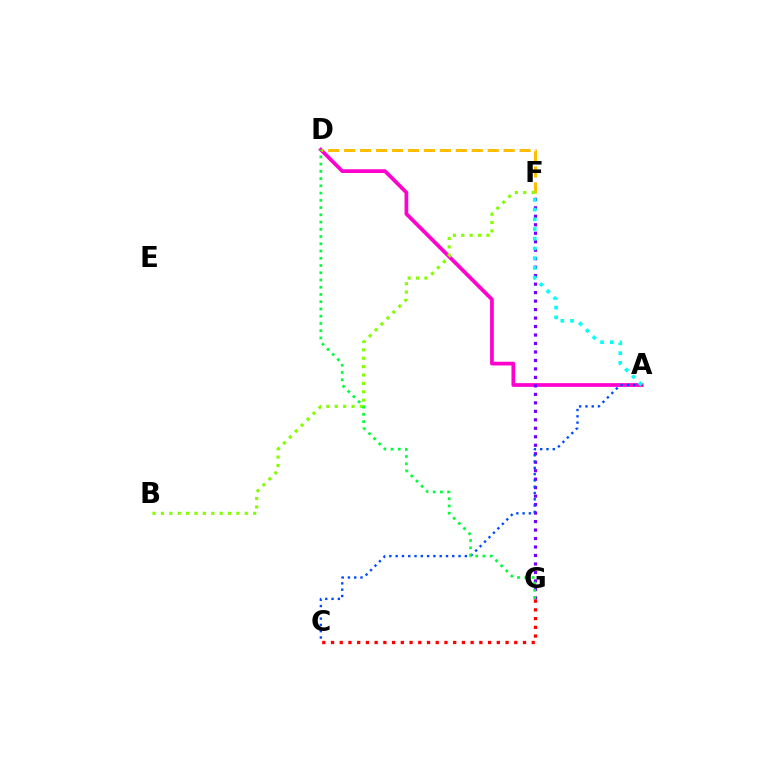{('A', 'D'): [{'color': '#ff00cf', 'line_style': 'solid', 'thickness': 2.69}], ('D', 'F'): [{'color': '#ffbd00', 'line_style': 'dashed', 'thickness': 2.17}], ('F', 'G'): [{'color': '#7200ff', 'line_style': 'dotted', 'thickness': 2.3}], ('A', 'C'): [{'color': '#004bff', 'line_style': 'dotted', 'thickness': 1.71}], ('B', 'F'): [{'color': '#84ff00', 'line_style': 'dotted', 'thickness': 2.28}], ('D', 'G'): [{'color': '#00ff39', 'line_style': 'dotted', 'thickness': 1.97}], ('A', 'F'): [{'color': '#00fff6', 'line_style': 'dotted', 'thickness': 2.64}], ('C', 'G'): [{'color': '#ff0000', 'line_style': 'dotted', 'thickness': 2.37}]}